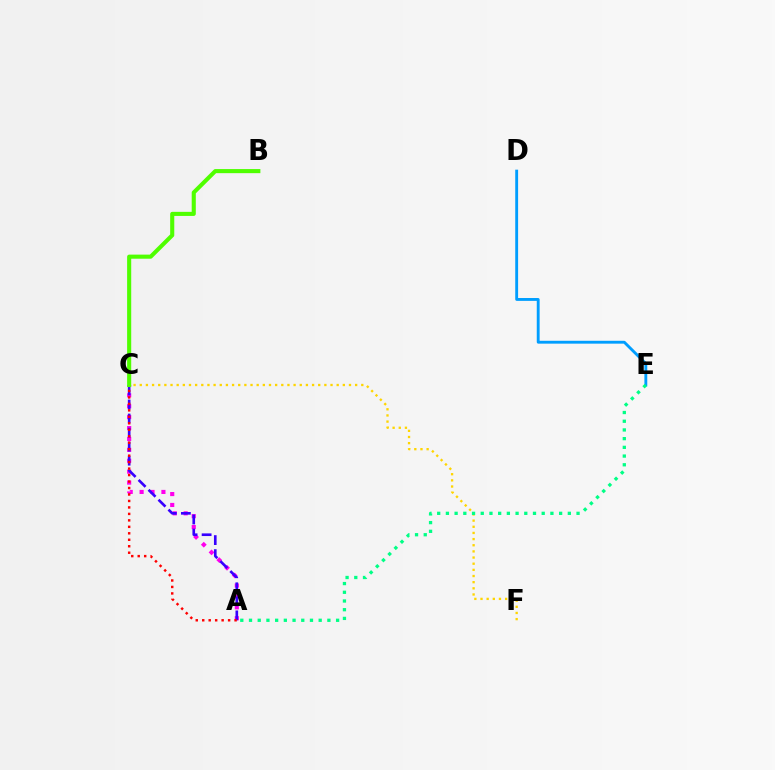{('D', 'E'): [{'color': '#009eff', 'line_style': 'solid', 'thickness': 2.07}], ('A', 'C'): [{'color': '#ff00ed', 'line_style': 'dotted', 'thickness': 2.96}, {'color': '#3700ff', 'line_style': 'dashed', 'thickness': 1.91}, {'color': '#ff0000', 'line_style': 'dotted', 'thickness': 1.76}], ('C', 'F'): [{'color': '#ffd500', 'line_style': 'dotted', 'thickness': 1.67}], ('A', 'E'): [{'color': '#00ff86', 'line_style': 'dotted', 'thickness': 2.37}], ('B', 'C'): [{'color': '#4fff00', 'line_style': 'solid', 'thickness': 2.95}]}